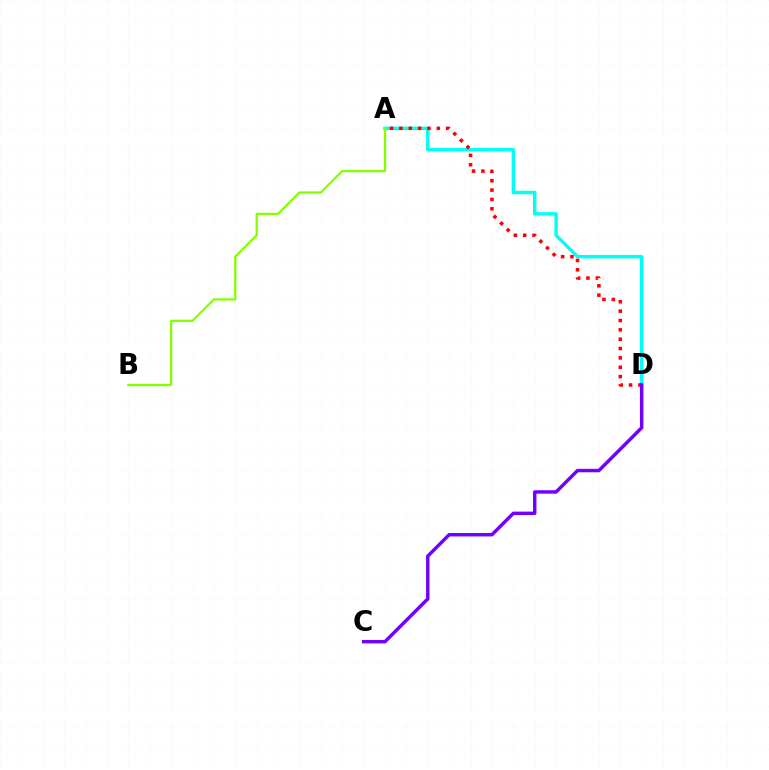{('A', 'D'): [{'color': '#00fff6', 'line_style': 'solid', 'thickness': 2.49}, {'color': '#ff0000', 'line_style': 'dotted', 'thickness': 2.54}], ('C', 'D'): [{'color': '#7200ff', 'line_style': 'solid', 'thickness': 2.48}], ('A', 'B'): [{'color': '#84ff00', 'line_style': 'solid', 'thickness': 1.64}]}